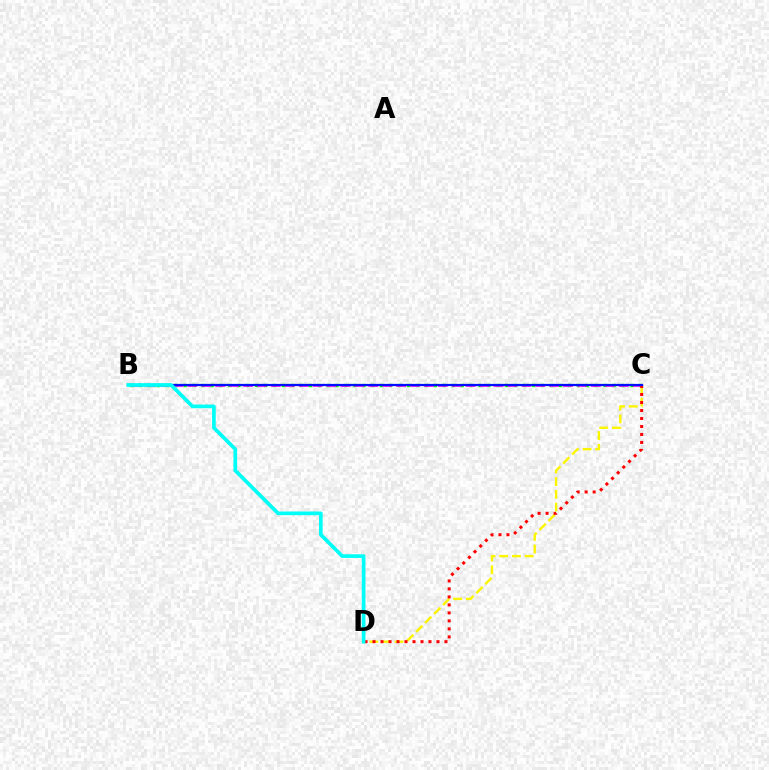{('B', 'C'): [{'color': '#08ff00', 'line_style': 'dotted', 'thickness': 2.43}, {'color': '#ee00ff', 'line_style': 'dashed', 'thickness': 1.89}, {'color': '#0010ff', 'line_style': 'solid', 'thickness': 1.6}], ('C', 'D'): [{'color': '#fcf500', 'line_style': 'dashed', 'thickness': 1.73}, {'color': '#ff0000', 'line_style': 'dotted', 'thickness': 2.17}], ('B', 'D'): [{'color': '#00fff6', 'line_style': 'solid', 'thickness': 2.65}]}